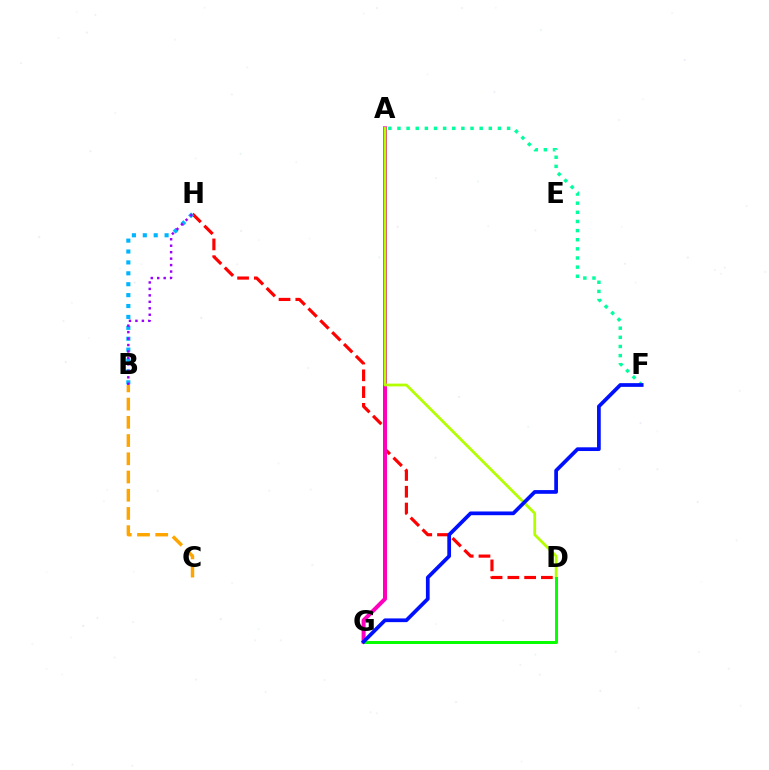{('D', 'H'): [{'color': '#ff0000', 'line_style': 'dashed', 'thickness': 2.28}], ('B', 'H'): [{'color': '#00b5ff', 'line_style': 'dotted', 'thickness': 2.96}, {'color': '#9b00ff', 'line_style': 'dotted', 'thickness': 1.75}], ('B', 'C'): [{'color': '#ffa500', 'line_style': 'dashed', 'thickness': 2.48}], ('A', 'G'): [{'color': '#ff00bd', 'line_style': 'solid', 'thickness': 2.88}], ('A', 'D'): [{'color': '#b3ff00', 'line_style': 'solid', 'thickness': 1.99}], ('D', 'G'): [{'color': '#08ff00', 'line_style': 'solid', 'thickness': 2.17}], ('A', 'F'): [{'color': '#00ff9d', 'line_style': 'dotted', 'thickness': 2.48}], ('F', 'G'): [{'color': '#0010ff', 'line_style': 'solid', 'thickness': 2.68}]}